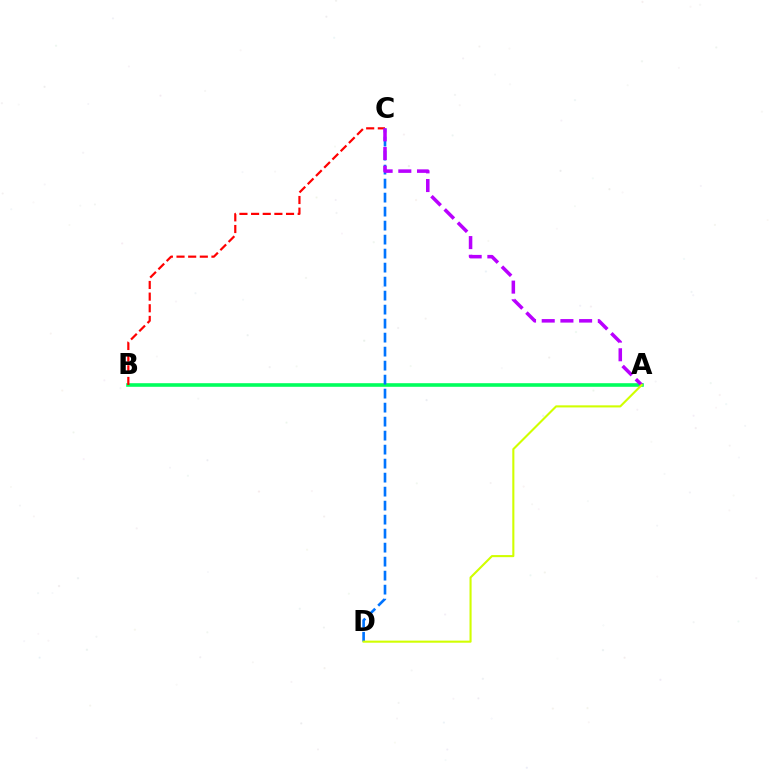{('A', 'B'): [{'color': '#00ff5c', 'line_style': 'solid', 'thickness': 2.59}], ('B', 'C'): [{'color': '#ff0000', 'line_style': 'dashed', 'thickness': 1.58}], ('C', 'D'): [{'color': '#0074ff', 'line_style': 'dashed', 'thickness': 1.9}], ('A', 'C'): [{'color': '#b900ff', 'line_style': 'dashed', 'thickness': 2.54}], ('A', 'D'): [{'color': '#d1ff00', 'line_style': 'solid', 'thickness': 1.51}]}